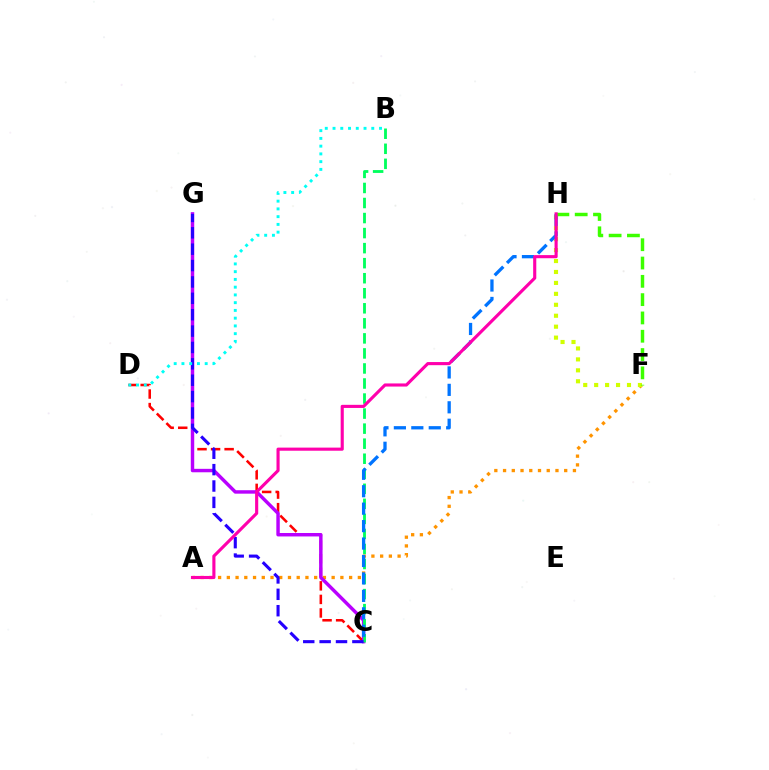{('A', 'F'): [{'color': '#ff9400', 'line_style': 'dotted', 'thickness': 2.37}], ('C', 'D'): [{'color': '#ff0000', 'line_style': 'dashed', 'thickness': 1.84}], ('C', 'G'): [{'color': '#b900ff', 'line_style': 'solid', 'thickness': 2.48}, {'color': '#2500ff', 'line_style': 'dashed', 'thickness': 2.23}], ('F', 'H'): [{'color': '#d1ff00', 'line_style': 'dotted', 'thickness': 2.97}, {'color': '#3dff00', 'line_style': 'dashed', 'thickness': 2.49}], ('B', 'C'): [{'color': '#00ff5c', 'line_style': 'dashed', 'thickness': 2.04}], ('C', 'H'): [{'color': '#0074ff', 'line_style': 'dashed', 'thickness': 2.37}], ('B', 'D'): [{'color': '#00fff6', 'line_style': 'dotted', 'thickness': 2.11}], ('A', 'H'): [{'color': '#ff00ac', 'line_style': 'solid', 'thickness': 2.25}]}